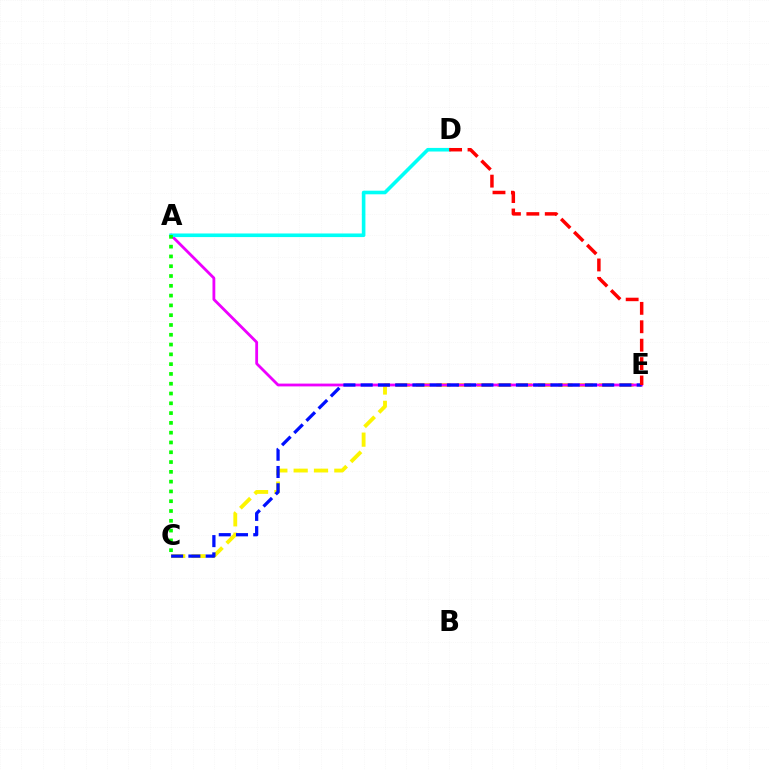{('C', 'E'): [{'color': '#fcf500', 'line_style': 'dashed', 'thickness': 2.76}, {'color': '#0010ff', 'line_style': 'dashed', 'thickness': 2.34}], ('A', 'E'): [{'color': '#ee00ff', 'line_style': 'solid', 'thickness': 2.02}], ('A', 'D'): [{'color': '#00fff6', 'line_style': 'solid', 'thickness': 2.6}], ('A', 'C'): [{'color': '#08ff00', 'line_style': 'dotted', 'thickness': 2.66}], ('D', 'E'): [{'color': '#ff0000', 'line_style': 'dashed', 'thickness': 2.5}]}